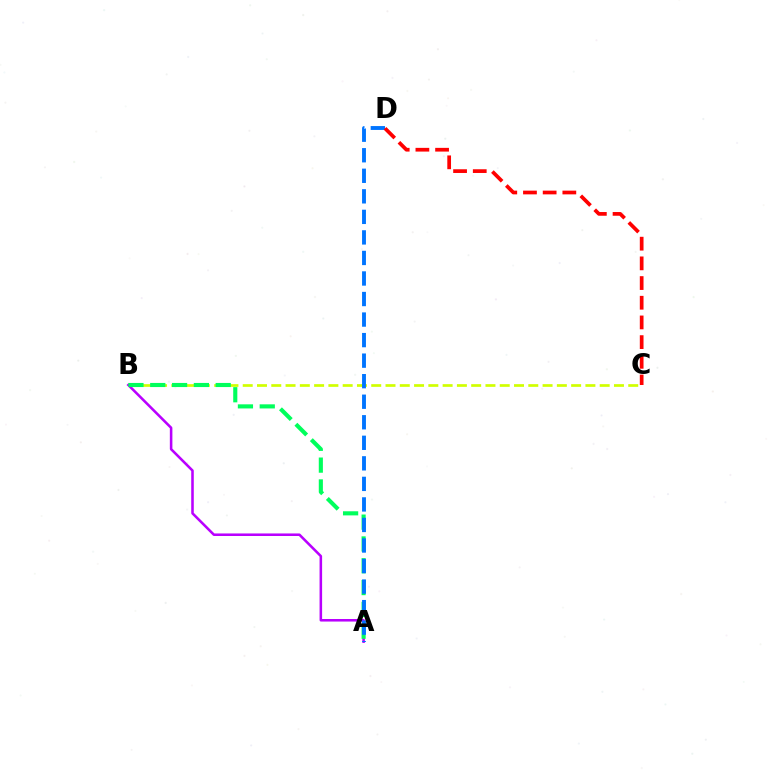{('B', 'C'): [{'color': '#d1ff00', 'line_style': 'dashed', 'thickness': 1.94}], ('A', 'B'): [{'color': '#b900ff', 'line_style': 'solid', 'thickness': 1.84}, {'color': '#00ff5c', 'line_style': 'dashed', 'thickness': 2.96}], ('A', 'D'): [{'color': '#0074ff', 'line_style': 'dashed', 'thickness': 2.79}], ('C', 'D'): [{'color': '#ff0000', 'line_style': 'dashed', 'thickness': 2.67}]}